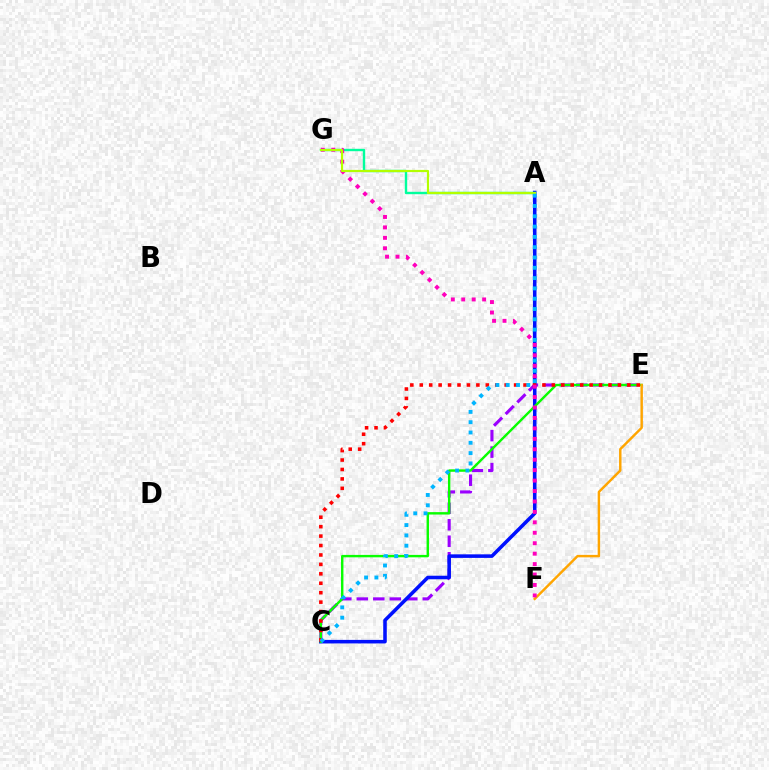{('C', 'E'): [{'color': '#9b00ff', 'line_style': 'dashed', 'thickness': 2.24}, {'color': '#08ff00', 'line_style': 'solid', 'thickness': 1.73}, {'color': '#ff0000', 'line_style': 'dotted', 'thickness': 2.56}], ('A', 'C'): [{'color': '#0010ff', 'line_style': 'solid', 'thickness': 2.56}, {'color': '#00b5ff', 'line_style': 'dotted', 'thickness': 2.8}], ('A', 'G'): [{'color': '#00ff9d', 'line_style': 'solid', 'thickness': 1.72}, {'color': '#b3ff00', 'line_style': 'solid', 'thickness': 1.58}], ('E', 'F'): [{'color': '#ffa500', 'line_style': 'solid', 'thickness': 1.76}], ('F', 'G'): [{'color': '#ff00bd', 'line_style': 'dotted', 'thickness': 2.84}]}